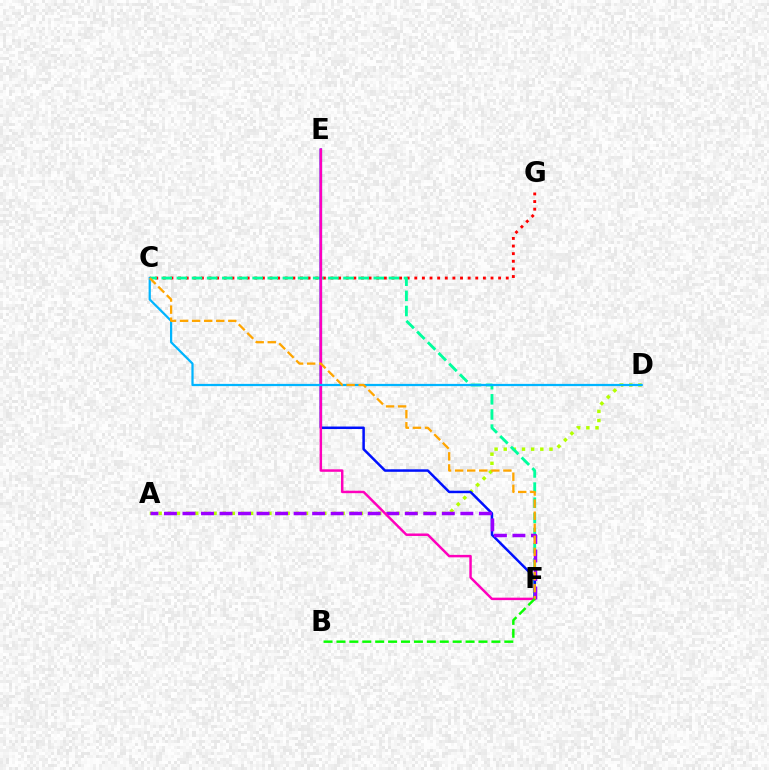{('A', 'D'): [{'color': '#b3ff00', 'line_style': 'dotted', 'thickness': 2.49}], ('C', 'G'): [{'color': '#ff0000', 'line_style': 'dotted', 'thickness': 2.07}], ('C', 'F'): [{'color': '#00ff9d', 'line_style': 'dashed', 'thickness': 2.06}, {'color': '#ffa500', 'line_style': 'dashed', 'thickness': 1.64}], ('E', 'F'): [{'color': '#0010ff', 'line_style': 'solid', 'thickness': 1.8}, {'color': '#ff00bd', 'line_style': 'solid', 'thickness': 1.78}], ('A', 'F'): [{'color': '#9b00ff', 'line_style': 'dashed', 'thickness': 2.52}], ('C', 'D'): [{'color': '#00b5ff', 'line_style': 'solid', 'thickness': 1.61}], ('B', 'F'): [{'color': '#08ff00', 'line_style': 'dashed', 'thickness': 1.75}]}